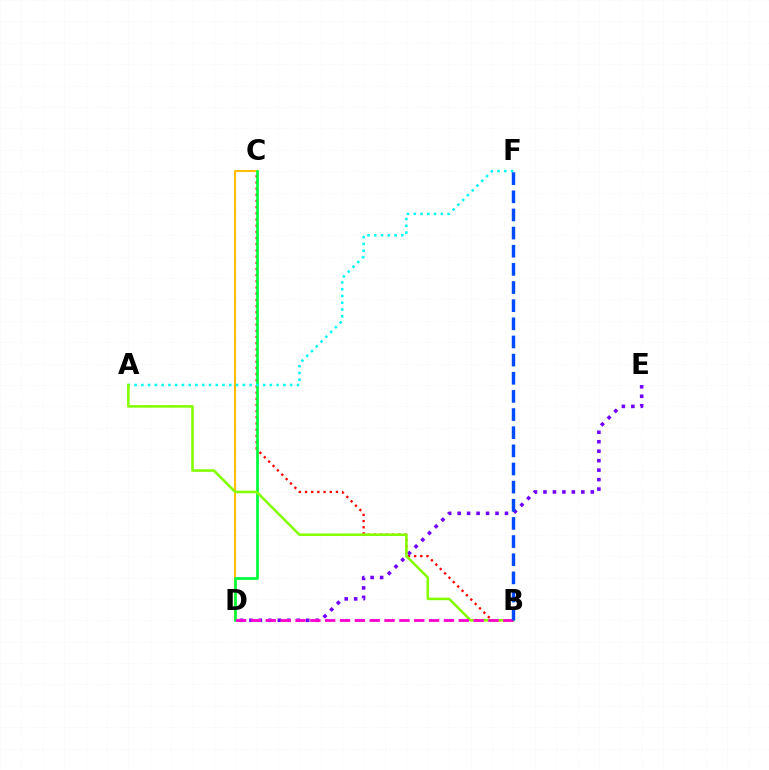{('B', 'C'): [{'color': '#ff0000', 'line_style': 'dotted', 'thickness': 1.68}], ('C', 'D'): [{'color': '#ffbd00', 'line_style': 'solid', 'thickness': 1.51}, {'color': '#00ff39', 'line_style': 'solid', 'thickness': 1.94}], ('A', 'F'): [{'color': '#00fff6', 'line_style': 'dotted', 'thickness': 1.84}], ('D', 'E'): [{'color': '#7200ff', 'line_style': 'dotted', 'thickness': 2.57}], ('A', 'B'): [{'color': '#84ff00', 'line_style': 'solid', 'thickness': 1.86}], ('B', 'D'): [{'color': '#ff00cf', 'line_style': 'dashed', 'thickness': 2.02}], ('B', 'F'): [{'color': '#004bff', 'line_style': 'dashed', 'thickness': 2.47}]}